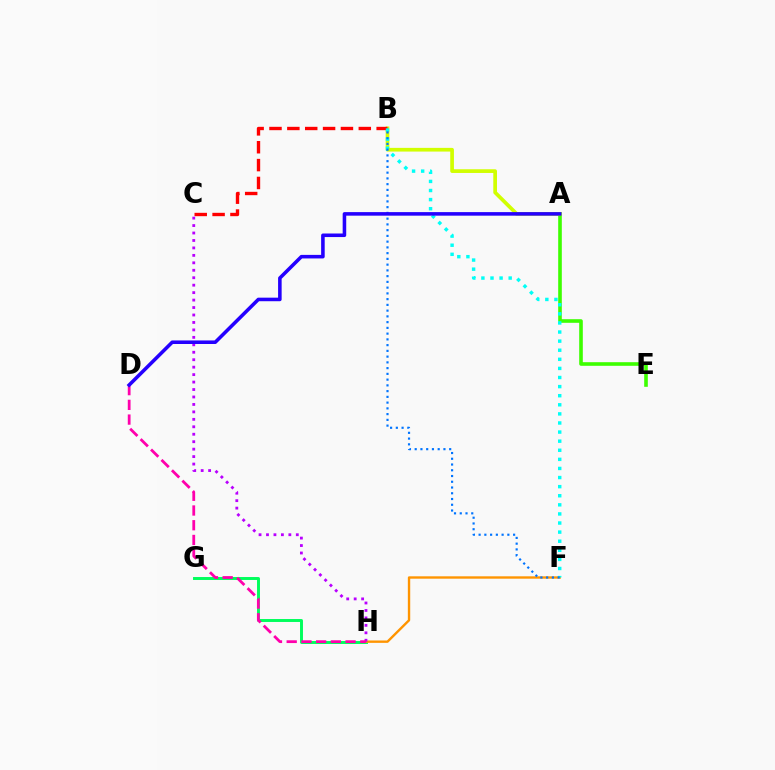{('G', 'H'): [{'color': '#00ff5c', 'line_style': 'solid', 'thickness': 2.12}], ('A', 'E'): [{'color': '#3dff00', 'line_style': 'solid', 'thickness': 2.6}], ('F', 'H'): [{'color': '#ff9400', 'line_style': 'solid', 'thickness': 1.71}], ('C', 'H'): [{'color': '#b900ff', 'line_style': 'dotted', 'thickness': 2.03}], ('A', 'B'): [{'color': '#d1ff00', 'line_style': 'solid', 'thickness': 2.66}], ('B', 'C'): [{'color': '#ff0000', 'line_style': 'dashed', 'thickness': 2.43}], ('B', 'F'): [{'color': '#00fff6', 'line_style': 'dotted', 'thickness': 2.47}, {'color': '#0074ff', 'line_style': 'dotted', 'thickness': 1.56}], ('D', 'H'): [{'color': '#ff00ac', 'line_style': 'dashed', 'thickness': 2.0}], ('A', 'D'): [{'color': '#2500ff', 'line_style': 'solid', 'thickness': 2.56}]}